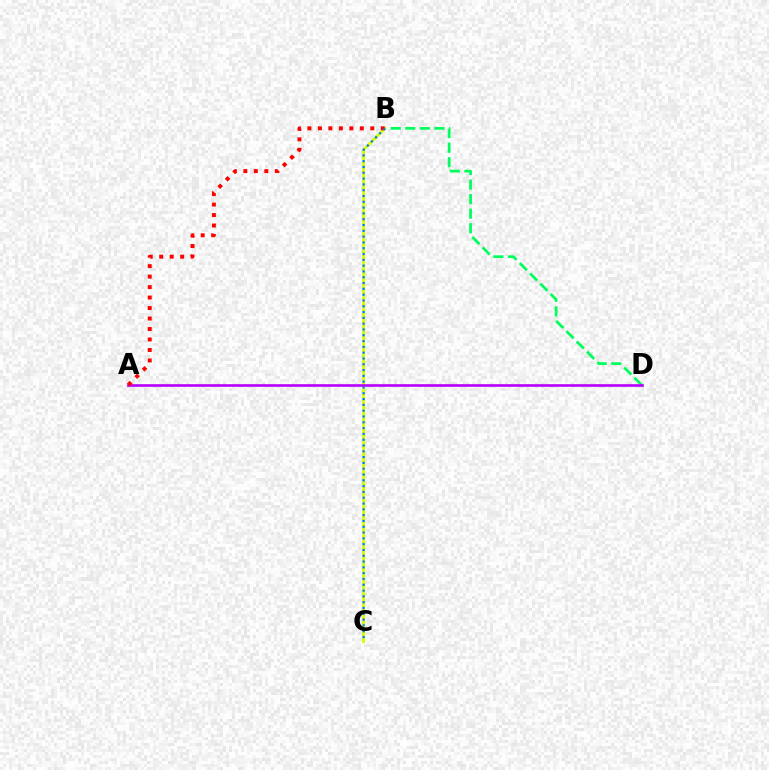{('B', 'D'): [{'color': '#00ff5c', 'line_style': 'dashed', 'thickness': 1.98}], ('B', 'C'): [{'color': '#d1ff00', 'line_style': 'solid', 'thickness': 2.06}, {'color': '#0074ff', 'line_style': 'dotted', 'thickness': 1.58}], ('A', 'D'): [{'color': '#b900ff', 'line_style': 'solid', 'thickness': 1.9}], ('A', 'B'): [{'color': '#ff0000', 'line_style': 'dotted', 'thickness': 2.85}]}